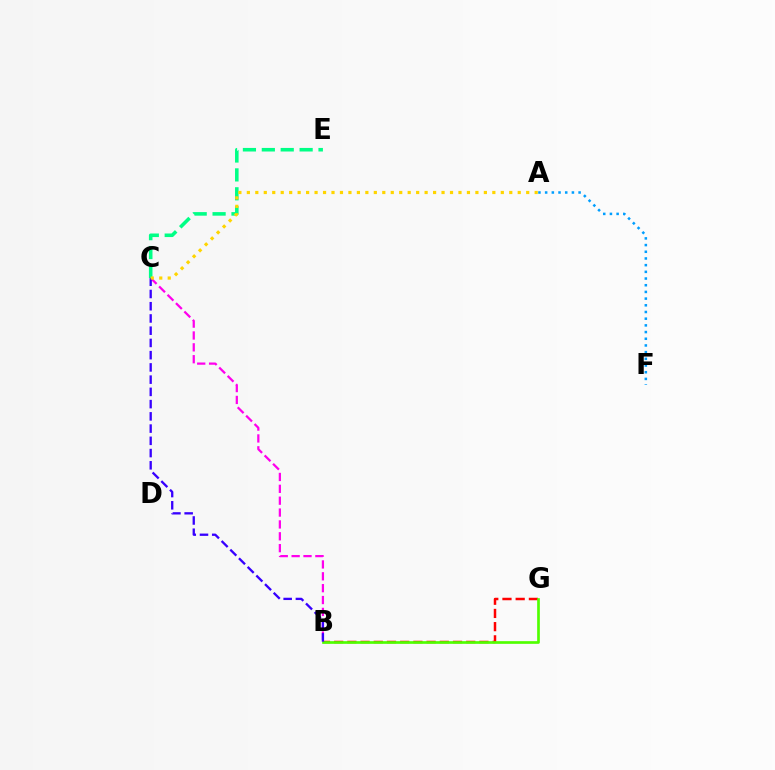{('B', 'C'): [{'color': '#ff00ed', 'line_style': 'dashed', 'thickness': 1.61}, {'color': '#3700ff', 'line_style': 'dashed', 'thickness': 1.66}], ('A', 'F'): [{'color': '#009eff', 'line_style': 'dotted', 'thickness': 1.82}], ('B', 'G'): [{'color': '#ff0000', 'line_style': 'dashed', 'thickness': 1.79}, {'color': '#4fff00', 'line_style': 'solid', 'thickness': 1.93}], ('C', 'E'): [{'color': '#00ff86', 'line_style': 'dashed', 'thickness': 2.57}], ('A', 'C'): [{'color': '#ffd500', 'line_style': 'dotted', 'thickness': 2.3}]}